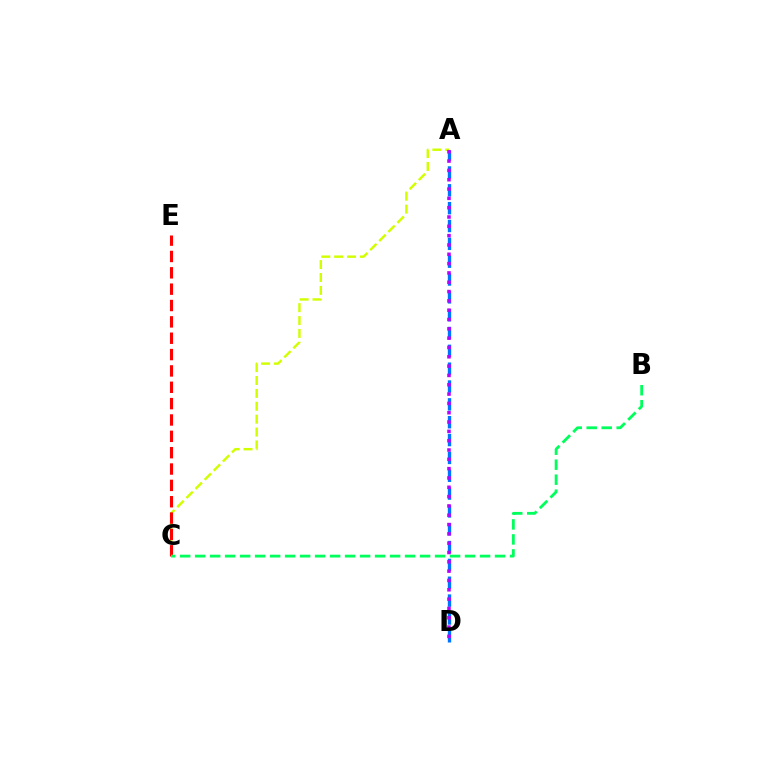{('A', 'C'): [{'color': '#d1ff00', 'line_style': 'dashed', 'thickness': 1.75}], ('C', 'E'): [{'color': '#ff0000', 'line_style': 'dashed', 'thickness': 2.22}], ('A', 'D'): [{'color': '#0074ff', 'line_style': 'dashed', 'thickness': 2.42}, {'color': '#b900ff', 'line_style': 'dotted', 'thickness': 2.53}], ('B', 'C'): [{'color': '#00ff5c', 'line_style': 'dashed', 'thickness': 2.04}]}